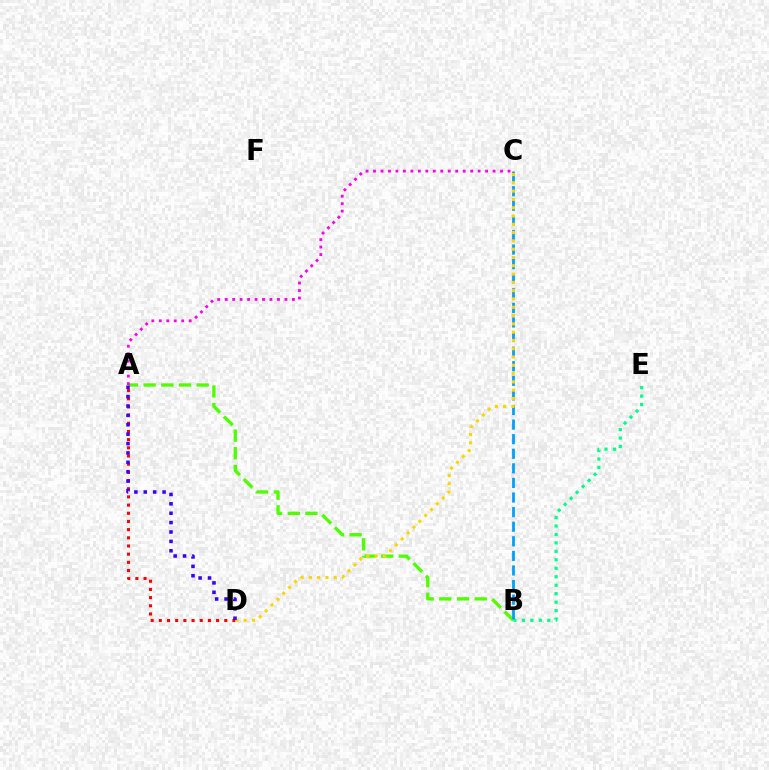{('A', 'B'): [{'color': '#4fff00', 'line_style': 'dashed', 'thickness': 2.4}], ('A', 'C'): [{'color': '#ff00ed', 'line_style': 'dotted', 'thickness': 2.03}], ('B', 'E'): [{'color': '#00ff86', 'line_style': 'dotted', 'thickness': 2.3}], ('B', 'C'): [{'color': '#009eff', 'line_style': 'dashed', 'thickness': 1.98}], ('A', 'D'): [{'color': '#ff0000', 'line_style': 'dotted', 'thickness': 2.22}, {'color': '#3700ff', 'line_style': 'dotted', 'thickness': 2.55}], ('C', 'D'): [{'color': '#ffd500', 'line_style': 'dotted', 'thickness': 2.25}]}